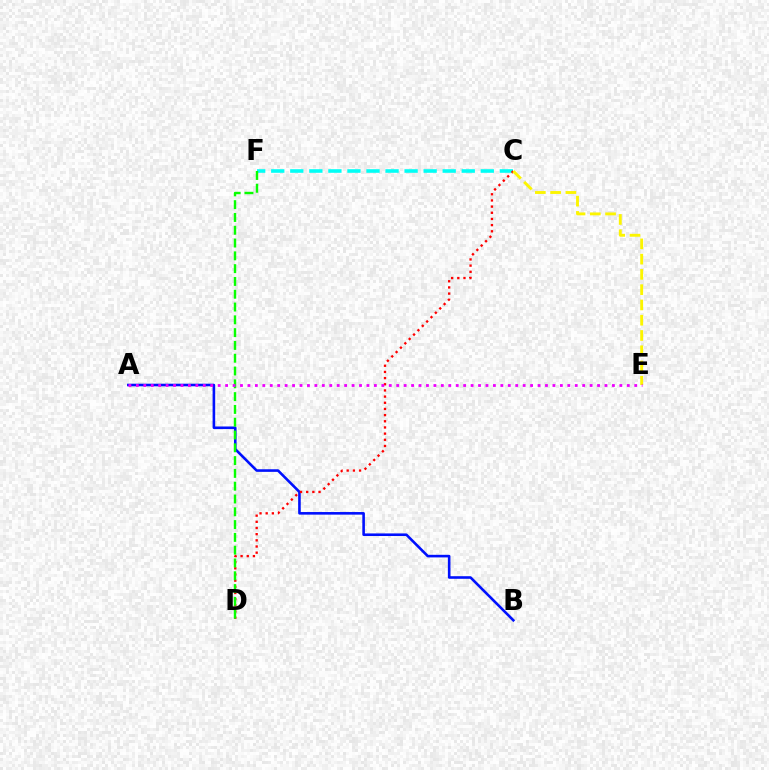{('C', 'F'): [{'color': '#00fff6', 'line_style': 'dashed', 'thickness': 2.59}], ('A', 'B'): [{'color': '#0010ff', 'line_style': 'solid', 'thickness': 1.87}], ('C', 'D'): [{'color': '#ff0000', 'line_style': 'dotted', 'thickness': 1.68}], ('C', 'E'): [{'color': '#fcf500', 'line_style': 'dashed', 'thickness': 2.07}], ('D', 'F'): [{'color': '#08ff00', 'line_style': 'dashed', 'thickness': 1.74}], ('A', 'E'): [{'color': '#ee00ff', 'line_style': 'dotted', 'thickness': 2.02}]}